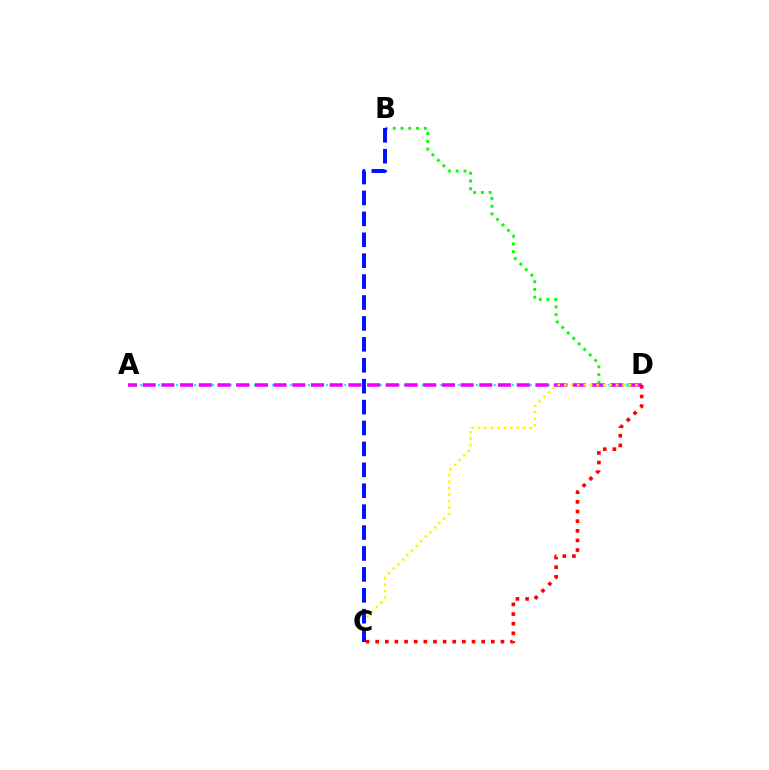{('B', 'D'): [{'color': '#08ff00', 'line_style': 'dotted', 'thickness': 2.11}], ('A', 'D'): [{'color': '#00fff6', 'line_style': 'dotted', 'thickness': 1.63}, {'color': '#ee00ff', 'line_style': 'dashed', 'thickness': 2.54}], ('C', 'D'): [{'color': '#ff0000', 'line_style': 'dotted', 'thickness': 2.62}, {'color': '#fcf500', 'line_style': 'dotted', 'thickness': 1.76}], ('B', 'C'): [{'color': '#0010ff', 'line_style': 'dashed', 'thickness': 2.84}]}